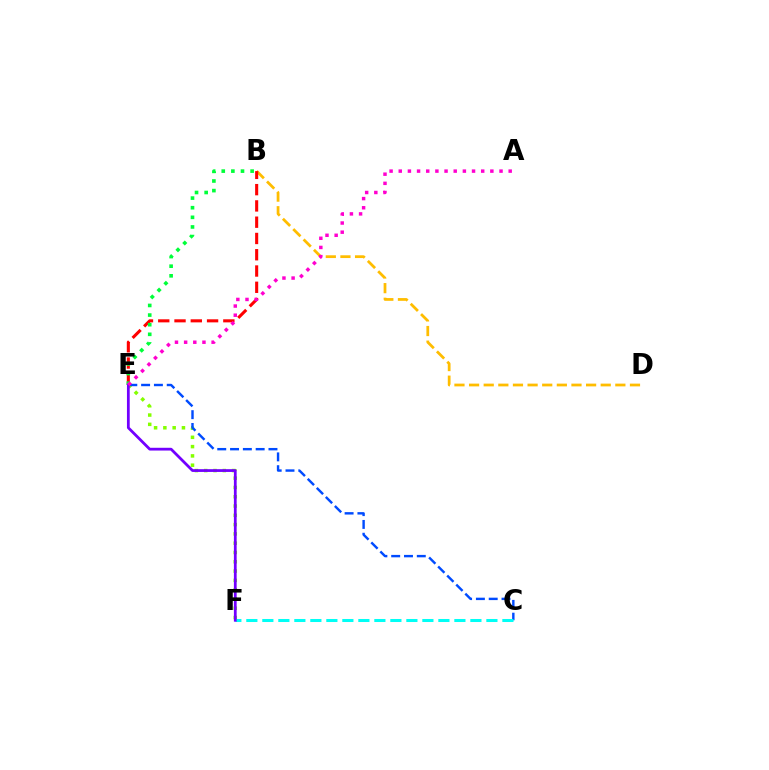{('E', 'F'): [{'color': '#84ff00', 'line_style': 'dotted', 'thickness': 2.52}, {'color': '#7200ff', 'line_style': 'solid', 'thickness': 1.99}], ('C', 'E'): [{'color': '#004bff', 'line_style': 'dashed', 'thickness': 1.74}], ('B', 'D'): [{'color': '#ffbd00', 'line_style': 'dashed', 'thickness': 1.99}], ('C', 'F'): [{'color': '#00fff6', 'line_style': 'dashed', 'thickness': 2.17}], ('B', 'E'): [{'color': '#ff0000', 'line_style': 'dashed', 'thickness': 2.21}, {'color': '#00ff39', 'line_style': 'dotted', 'thickness': 2.61}], ('A', 'E'): [{'color': '#ff00cf', 'line_style': 'dotted', 'thickness': 2.49}]}